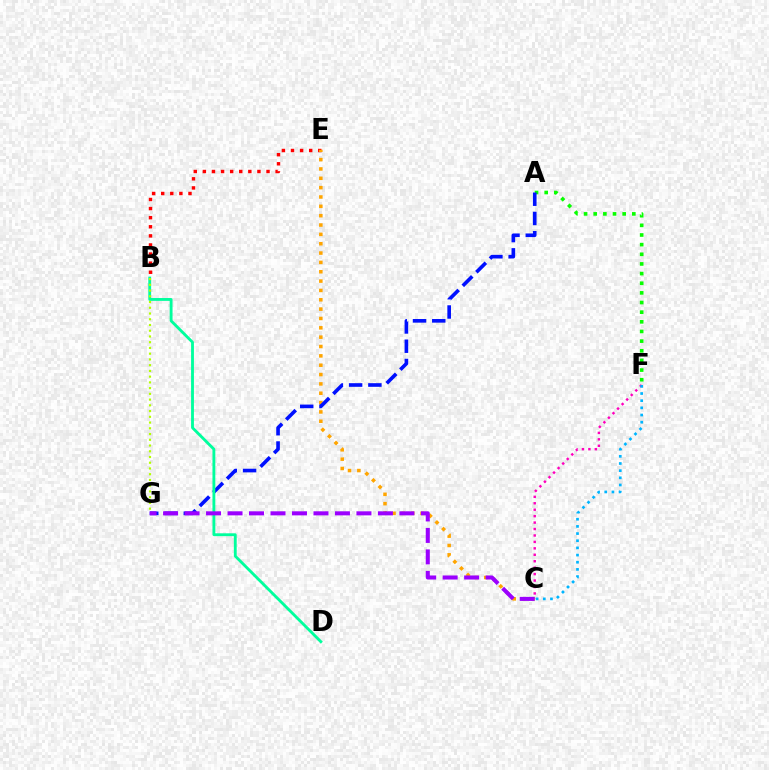{('A', 'F'): [{'color': '#08ff00', 'line_style': 'dotted', 'thickness': 2.62}], ('B', 'E'): [{'color': '#ff0000', 'line_style': 'dotted', 'thickness': 2.47}], ('C', 'E'): [{'color': '#ffa500', 'line_style': 'dotted', 'thickness': 2.54}], ('A', 'G'): [{'color': '#0010ff', 'line_style': 'dashed', 'thickness': 2.62}], ('B', 'D'): [{'color': '#00ff9d', 'line_style': 'solid', 'thickness': 2.05}], ('C', 'G'): [{'color': '#9b00ff', 'line_style': 'dashed', 'thickness': 2.92}], ('B', 'G'): [{'color': '#b3ff00', 'line_style': 'dotted', 'thickness': 1.56}], ('C', 'F'): [{'color': '#ff00bd', 'line_style': 'dotted', 'thickness': 1.75}, {'color': '#00b5ff', 'line_style': 'dotted', 'thickness': 1.95}]}